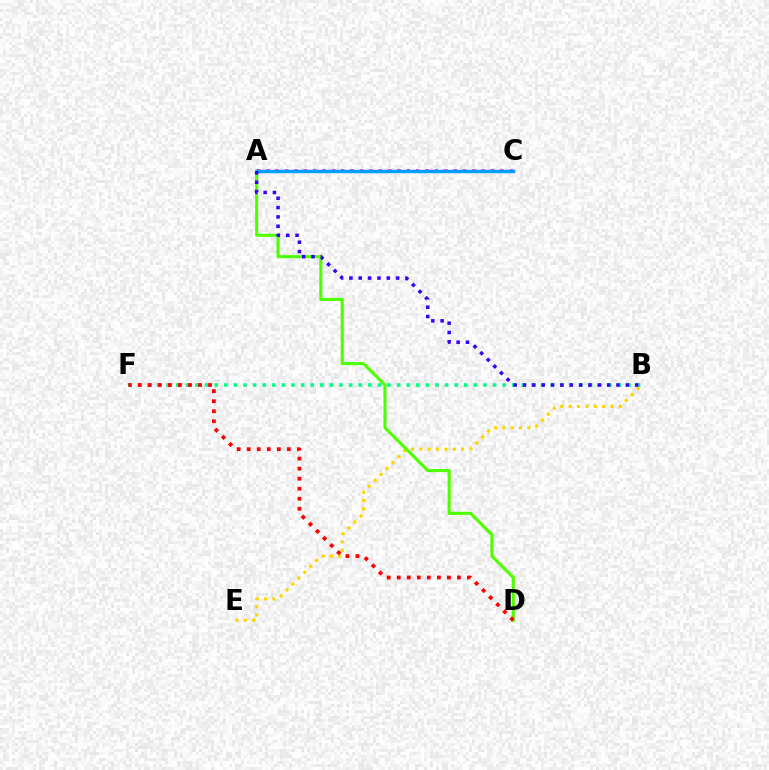{('B', 'E'): [{'color': '#ffd500', 'line_style': 'dotted', 'thickness': 2.27}], ('A', 'D'): [{'color': '#4fff00', 'line_style': 'solid', 'thickness': 2.23}], ('A', 'C'): [{'color': '#ff00ed', 'line_style': 'dotted', 'thickness': 2.54}, {'color': '#009eff', 'line_style': 'solid', 'thickness': 2.48}], ('B', 'F'): [{'color': '#00ff86', 'line_style': 'dotted', 'thickness': 2.61}], ('D', 'F'): [{'color': '#ff0000', 'line_style': 'dotted', 'thickness': 2.73}], ('A', 'B'): [{'color': '#3700ff', 'line_style': 'dotted', 'thickness': 2.54}]}